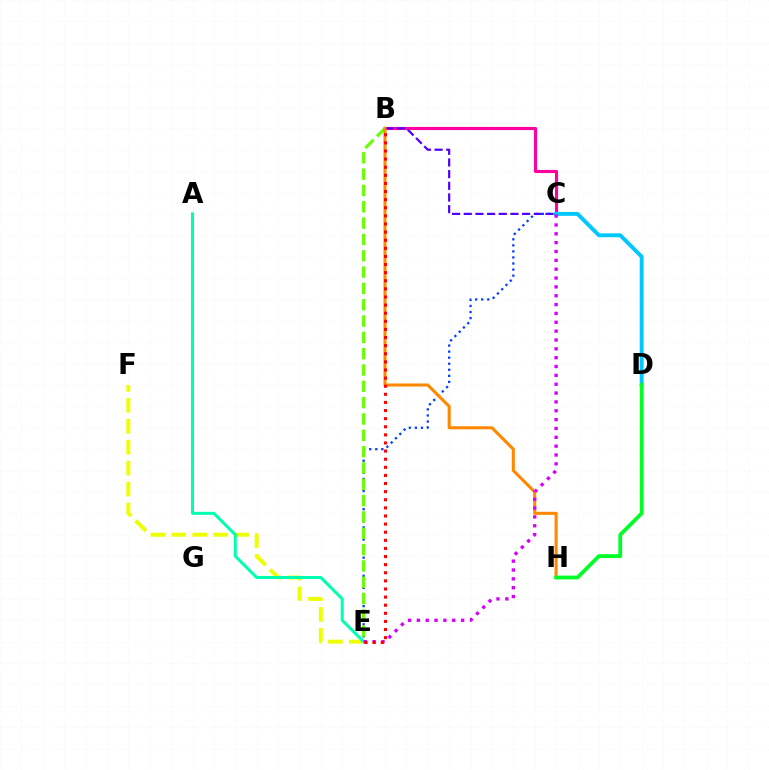{('B', 'C'): [{'color': '#ff00a0', 'line_style': 'solid', 'thickness': 2.24}, {'color': '#4f00ff', 'line_style': 'dashed', 'thickness': 1.59}], ('C', 'E'): [{'color': '#003fff', 'line_style': 'dotted', 'thickness': 1.65}, {'color': '#d600ff', 'line_style': 'dotted', 'thickness': 2.4}], ('B', 'E'): [{'color': '#66ff00', 'line_style': 'dashed', 'thickness': 2.22}, {'color': '#ff0000', 'line_style': 'dotted', 'thickness': 2.2}], ('C', 'D'): [{'color': '#00c7ff', 'line_style': 'solid', 'thickness': 2.81}], ('E', 'F'): [{'color': '#eeff00', 'line_style': 'dashed', 'thickness': 2.84}], ('A', 'E'): [{'color': '#00ffaf', 'line_style': 'solid', 'thickness': 2.17}], ('B', 'H'): [{'color': '#ff8800', 'line_style': 'solid', 'thickness': 2.2}], ('D', 'H'): [{'color': '#00ff27', 'line_style': 'solid', 'thickness': 2.72}]}